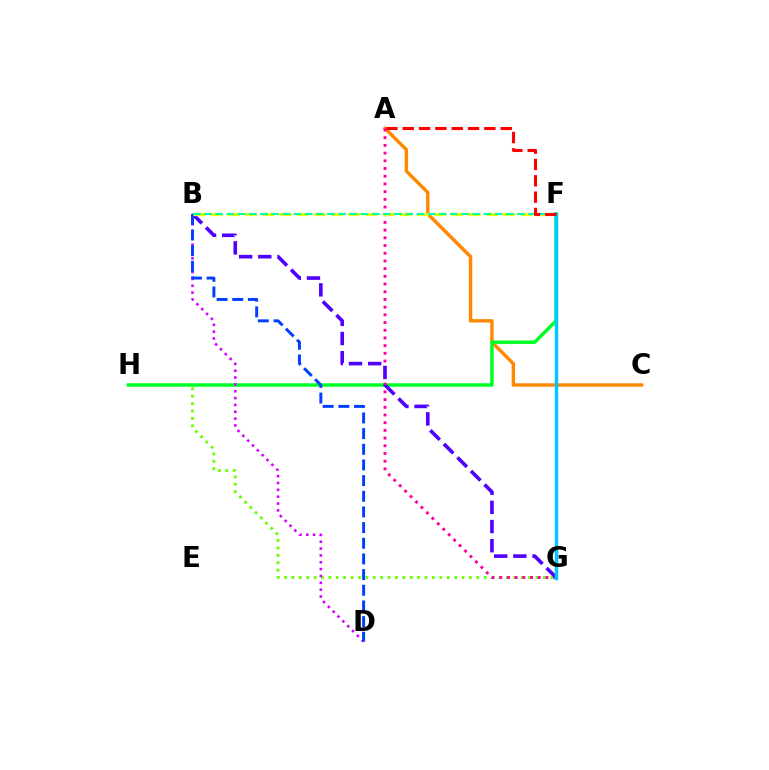{('G', 'H'): [{'color': '#66ff00', 'line_style': 'dotted', 'thickness': 2.01}], ('A', 'C'): [{'color': '#ff8800', 'line_style': 'solid', 'thickness': 2.45}], ('F', 'H'): [{'color': '#00ff27', 'line_style': 'solid', 'thickness': 2.51}], ('A', 'G'): [{'color': '#ff00a0', 'line_style': 'dotted', 'thickness': 2.09}], ('B', 'G'): [{'color': '#4f00ff', 'line_style': 'dashed', 'thickness': 2.6}], ('B', 'D'): [{'color': '#d600ff', 'line_style': 'dotted', 'thickness': 1.86}, {'color': '#003fff', 'line_style': 'dashed', 'thickness': 2.13}], ('B', 'F'): [{'color': '#eeff00', 'line_style': 'dashed', 'thickness': 2.34}, {'color': '#00ffaf', 'line_style': 'dashed', 'thickness': 1.52}], ('F', 'G'): [{'color': '#00c7ff', 'line_style': 'solid', 'thickness': 2.49}], ('A', 'F'): [{'color': '#ff0000', 'line_style': 'dashed', 'thickness': 2.22}]}